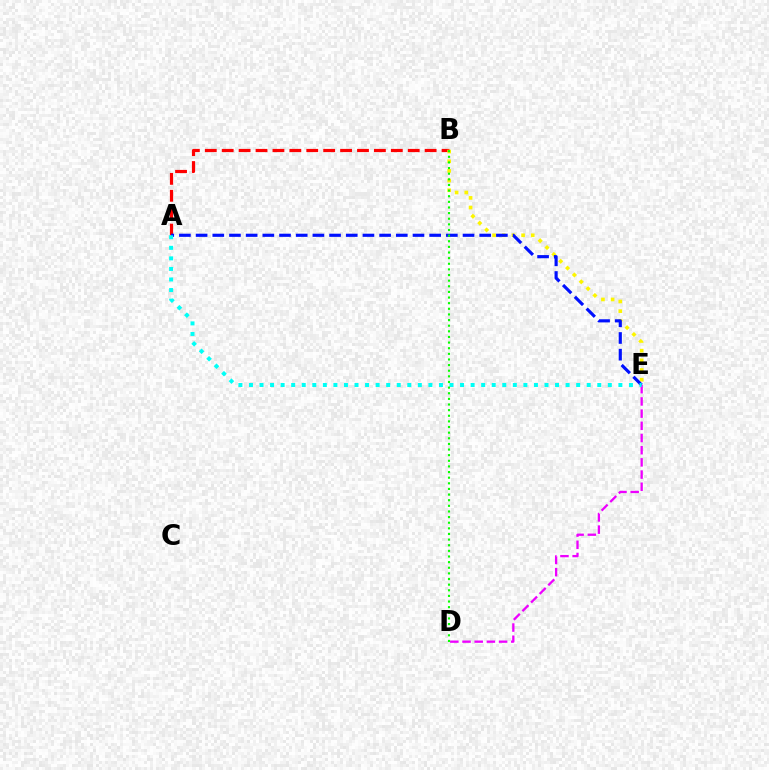{('A', 'B'): [{'color': '#ff0000', 'line_style': 'dashed', 'thickness': 2.3}], ('B', 'E'): [{'color': '#fcf500', 'line_style': 'dotted', 'thickness': 2.63}], ('D', 'E'): [{'color': '#ee00ff', 'line_style': 'dashed', 'thickness': 1.66}], ('A', 'E'): [{'color': '#0010ff', 'line_style': 'dashed', 'thickness': 2.27}, {'color': '#00fff6', 'line_style': 'dotted', 'thickness': 2.87}], ('B', 'D'): [{'color': '#08ff00', 'line_style': 'dotted', 'thickness': 1.53}]}